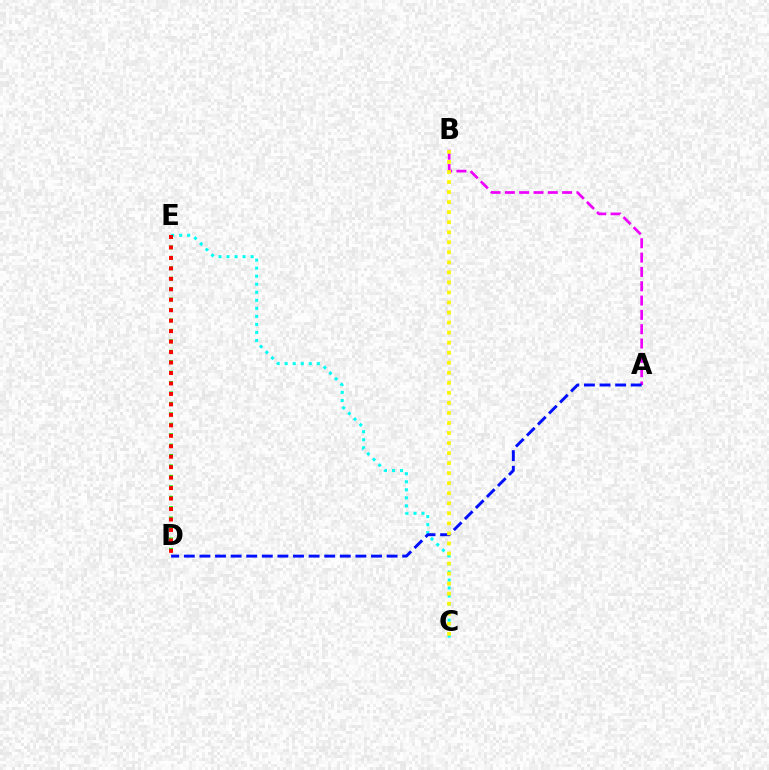{('A', 'B'): [{'color': '#ee00ff', 'line_style': 'dashed', 'thickness': 1.95}], ('C', 'E'): [{'color': '#00fff6', 'line_style': 'dotted', 'thickness': 2.18}], ('A', 'D'): [{'color': '#0010ff', 'line_style': 'dashed', 'thickness': 2.12}], ('D', 'E'): [{'color': '#08ff00', 'line_style': 'dotted', 'thickness': 2.83}, {'color': '#ff0000', 'line_style': 'dotted', 'thickness': 2.84}], ('B', 'C'): [{'color': '#fcf500', 'line_style': 'dotted', 'thickness': 2.73}]}